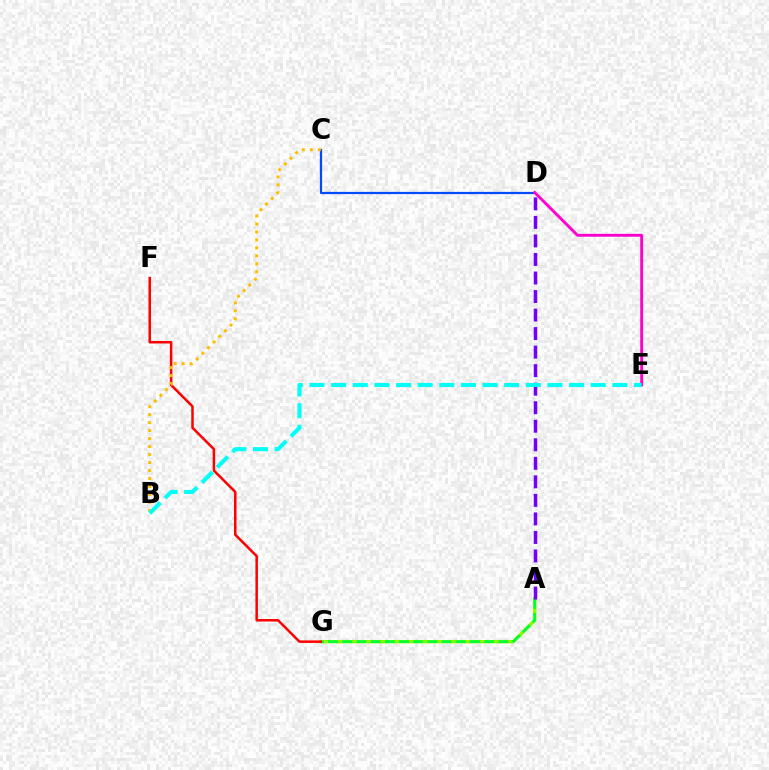{('C', 'D'): [{'color': '#004bff', 'line_style': 'solid', 'thickness': 1.6}], ('D', 'E'): [{'color': '#ff00cf', 'line_style': 'solid', 'thickness': 2.07}], ('A', 'G'): [{'color': '#84ff00', 'line_style': 'solid', 'thickness': 2.43}, {'color': '#00ff39', 'line_style': 'dashed', 'thickness': 1.93}], ('F', 'G'): [{'color': '#ff0000', 'line_style': 'solid', 'thickness': 1.8}], ('A', 'D'): [{'color': '#7200ff', 'line_style': 'dashed', 'thickness': 2.52}], ('B', 'C'): [{'color': '#ffbd00', 'line_style': 'dotted', 'thickness': 2.17}], ('B', 'E'): [{'color': '#00fff6', 'line_style': 'dashed', 'thickness': 2.94}]}